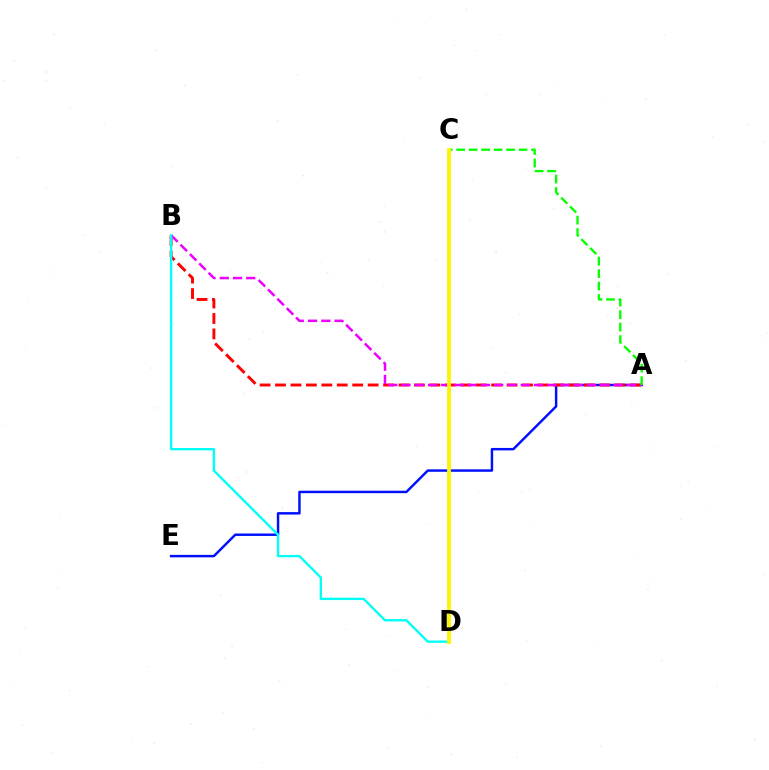{('A', 'E'): [{'color': '#0010ff', 'line_style': 'solid', 'thickness': 1.77}], ('A', 'B'): [{'color': '#ff0000', 'line_style': 'dashed', 'thickness': 2.1}, {'color': '#ee00ff', 'line_style': 'dashed', 'thickness': 1.8}], ('B', 'D'): [{'color': '#00fff6', 'line_style': 'solid', 'thickness': 1.68}], ('A', 'C'): [{'color': '#08ff00', 'line_style': 'dashed', 'thickness': 1.7}], ('C', 'D'): [{'color': '#fcf500', 'line_style': 'solid', 'thickness': 2.75}]}